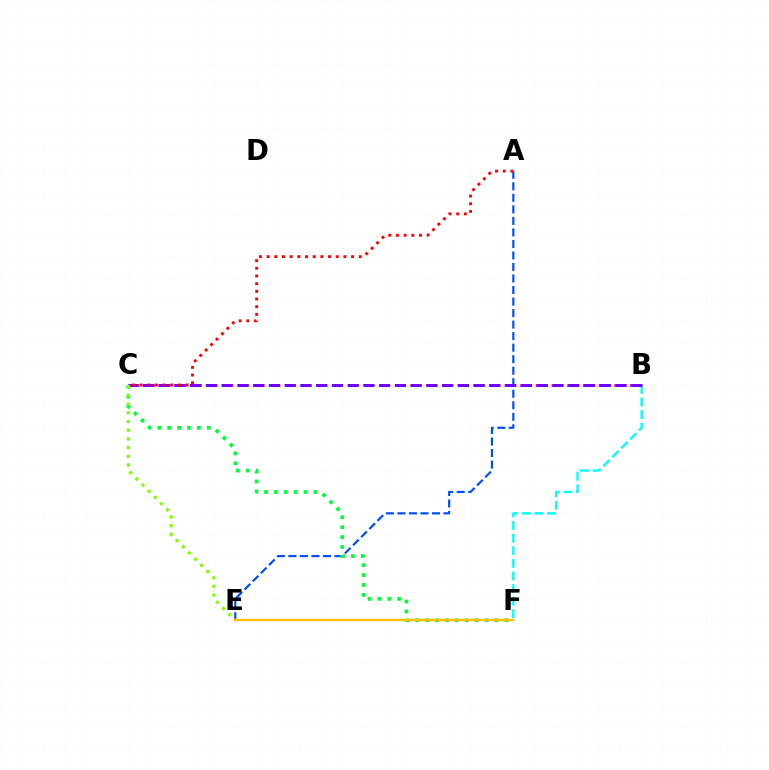{('A', 'E'): [{'color': '#004bff', 'line_style': 'dashed', 'thickness': 1.57}], ('B', 'F'): [{'color': '#00fff6', 'line_style': 'dashed', 'thickness': 1.71}], ('B', 'C'): [{'color': '#ff00cf', 'line_style': 'dotted', 'thickness': 2.13}, {'color': '#7200ff', 'line_style': 'dashed', 'thickness': 2.14}], ('A', 'C'): [{'color': '#ff0000', 'line_style': 'dotted', 'thickness': 2.09}], ('C', 'F'): [{'color': '#00ff39', 'line_style': 'dotted', 'thickness': 2.69}], ('C', 'E'): [{'color': '#84ff00', 'line_style': 'dotted', 'thickness': 2.37}], ('E', 'F'): [{'color': '#ffbd00', 'line_style': 'solid', 'thickness': 1.73}]}